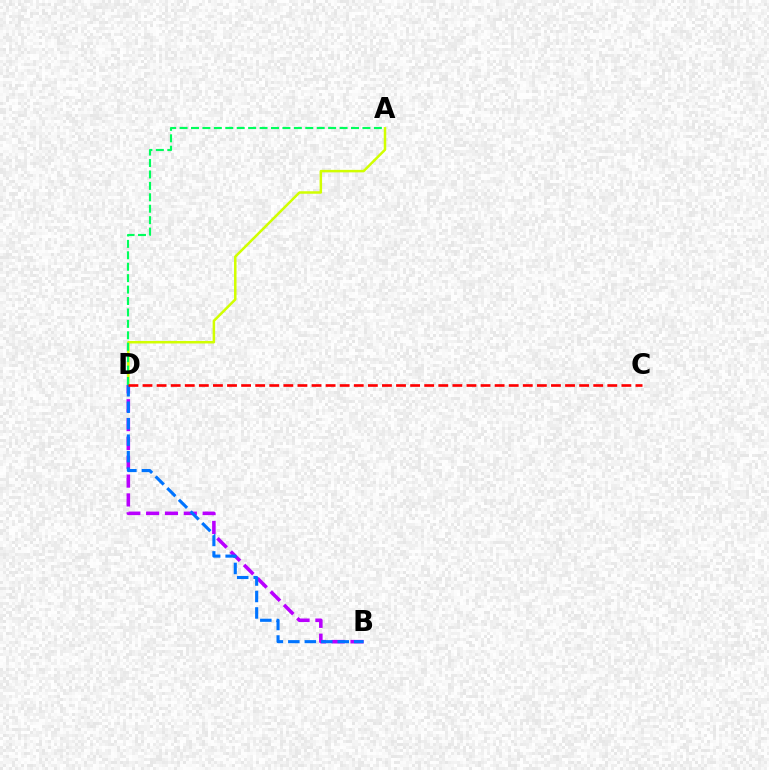{('B', 'D'): [{'color': '#b900ff', 'line_style': 'dashed', 'thickness': 2.56}, {'color': '#0074ff', 'line_style': 'dashed', 'thickness': 2.24}], ('A', 'D'): [{'color': '#d1ff00', 'line_style': 'solid', 'thickness': 1.8}, {'color': '#00ff5c', 'line_style': 'dashed', 'thickness': 1.55}], ('C', 'D'): [{'color': '#ff0000', 'line_style': 'dashed', 'thickness': 1.91}]}